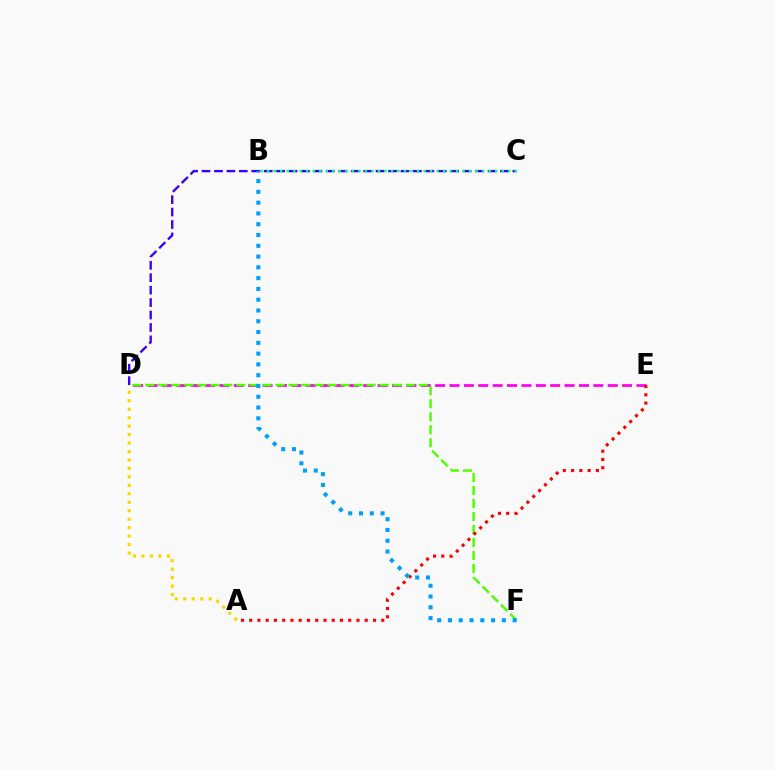{('C', 'D'): [{'color': '#3700ff', 'line_style': 'dashed', 'thickness': 1.69}], ('D', 'E'): [{'color': '#ff00ed', 'line_style': 'dashed', 'thickness': 1.95}], ('B', 'C'): [{'color': '#00ff86', 'line_style': 'dotted', 'thickness': 1.77}], ('D', 'F'): [{'color': '#4fff00', 'line_style': 'dashed', 'thickness': 1.77}], ('A', 'D'): [{'color': '#ffd500', 'line_style': 'dotted', 'thickness': 2.3}], ('A', 'E'): [{'color': '#ff0000', 'line_style': 'dotted', 'thickness': 2.24}], ('B', 'F'): [{'color': '#009eff', 'line_style': 'dotted', 'thickness': 2.93}]}